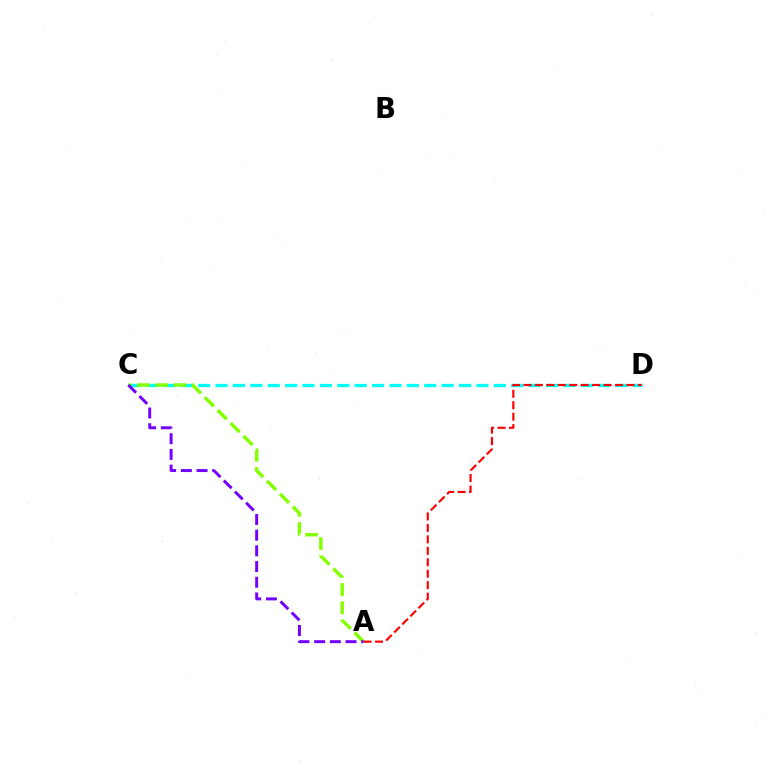{('C', 'D'): [{'color': '#00fff6', 'line_style': 'dashed', 'thickness': 2.36}], ('A', 'C'): [{'color': '#84ff00', 'line_style': 'dashed', 'thickness': 2.48}, {'color': '#7200ff', 'line_style': 'dashed', 'thickness': 2.13}], ('A', 'D'): [{'color': '#ff0000', 'line_style': 'dashed', 'thickness': 1.56}]}